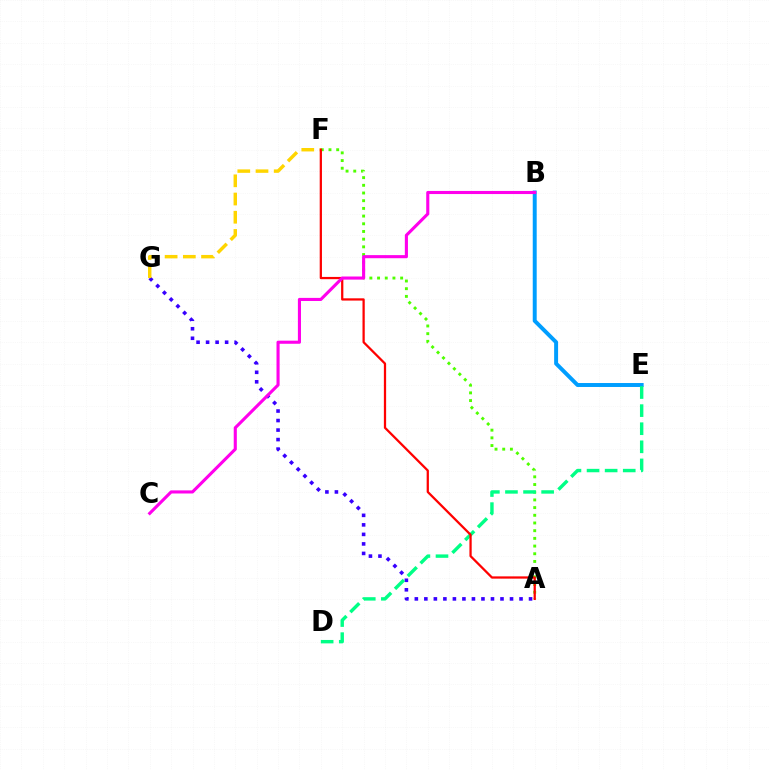{('A', 'G'): [{'color': '#3700ff', 'line_style': 'dotted', 'thickness': 2.59}], ('A', 'F'): [{'color': '#4fff00', 'line_style': 'dotted', 'thickness': 2.09}, {'color': '#ff0000', 'line_style': 'solid', 'thickness': 1.62}], ('F', 'G'): [{'color': '#ffd500', 'line_style': 'dashed', 'thickness': 2.47}], ('B', 'E'): [{'color': '#009eff', 'line_style': 'solid', 'thickness': 2.84}], ('D', 'E'): [{'color': '#00ff86', 'line_style': 'dashed', 'thickness': 2.46}], ('B', 'C'): [{'color': '#ff00ed', 'line_style': 'solid', 'thickness': 2.24}]}